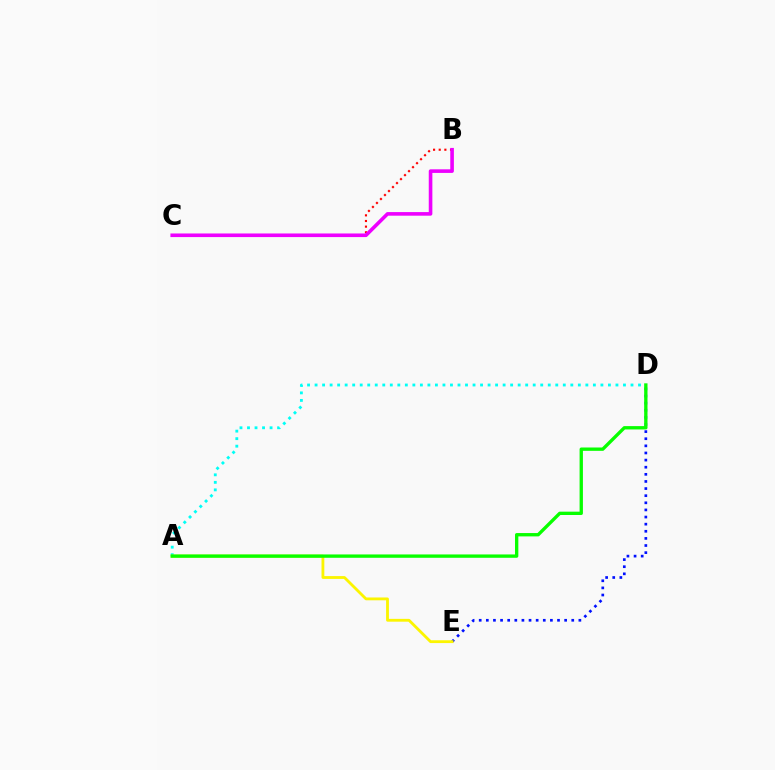{('D', 'E'): [{'color': '#0010ff', 'line_style': 'dotted', 'thickness': 1.93}], ('A', 'D'): [{'color': '#00fff6', 'line_style': 'dotted', 'thickness': 2.04}, {'color': '#08ff00', 'line_style': 'solid', 'thickness': 2.4}], ('A', 'E'): [{'color': '#fcf500', 'line_style': 'solid', 'thickness': 2.03}], ('B', 'C'): [{'color': '#ff0000', 'line_style': 'dotted', 'thickness': 1.53}, {'color': '#ee00ff', 'line_style': 'solid', 'thickness': 2.6}]}